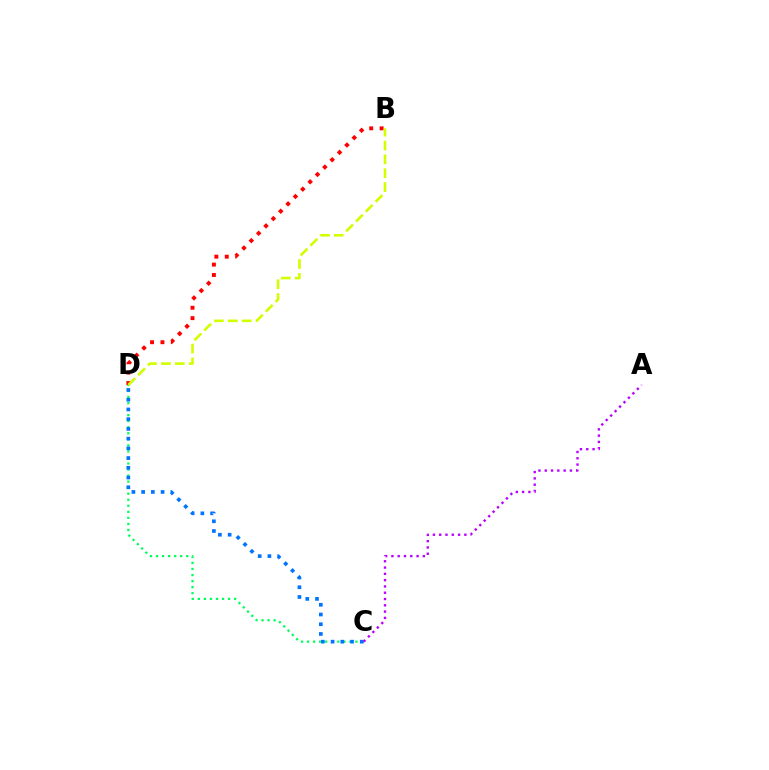{('C', 'D'): [{'color': '#00ff5c', 'line_style': 'dotted', 'thickness': 1.64}, {'color': '#0074ff', 'line_style': 'dotted', 'thickness': 2.64}], ('B', 'D'): [{'color': '#ff0000', 'line_style': 'dotted', 'thickness': 2.83}, {'color': '#d1ff00', 'line_style': 'dashed', 'thickness': 1.88}], ('A', 'C'): [{'color': '#b900ff', 'line_style': 'dotted', 'thickness': 1.71}]}